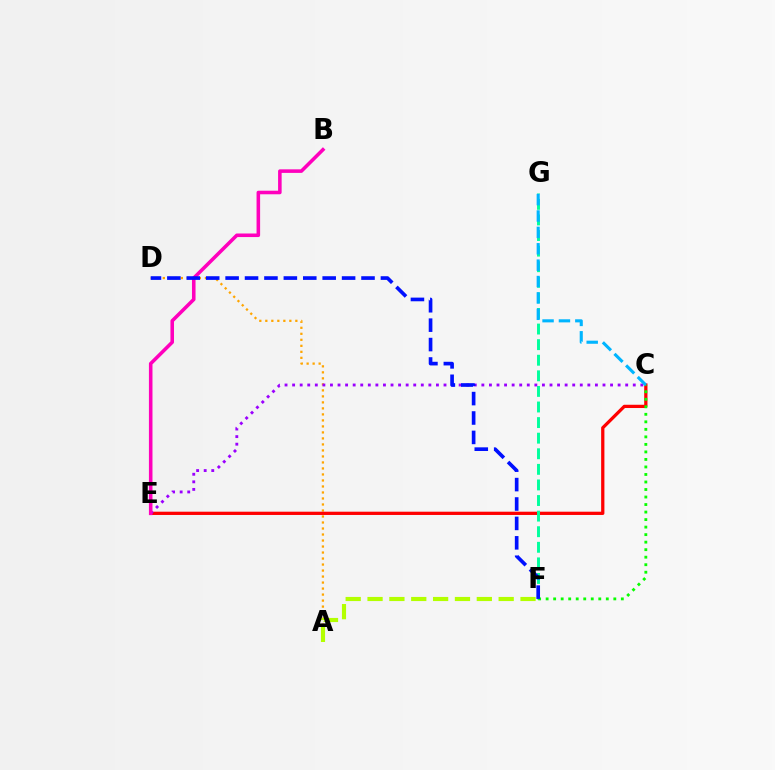{('A', 'D'): [{'color': '#ffa500', 'line_style': 'dotted', 'thickness': 1.63}], ('C', 'E'): [{'color': '#ff0000', 'line_style': 'solid', 'thickness': 2.35}, {'color': '#9b00ff', 'line_style': 'dotted', 'thickness': 2.06}], ('F', 'G'): [{'color': '#00ff9d', 'line_style': 'dashed', 'thickness': 2.12}], ('C', 'F'): [{'color': '#08ff00', 'line_style': 'dotted', 'thickness': 2.04}], ('C', 'G'): [{'color': '#00b5ff', 'line_style': 'dashed', 'thickness': 2.23}], ('B', 'E'): [{'color': '#ff00bd', 'line_style': 'solid', 'thickness': 2.56}], ('A', 'F'): [{'color': '#b3ff00', 'line_style': 'dashed', 'thickness': 2.97}], ('D', 'F'): [{'color': '#0010ff', 'line_style': 'dashed', 'thickness': 2.64}]}